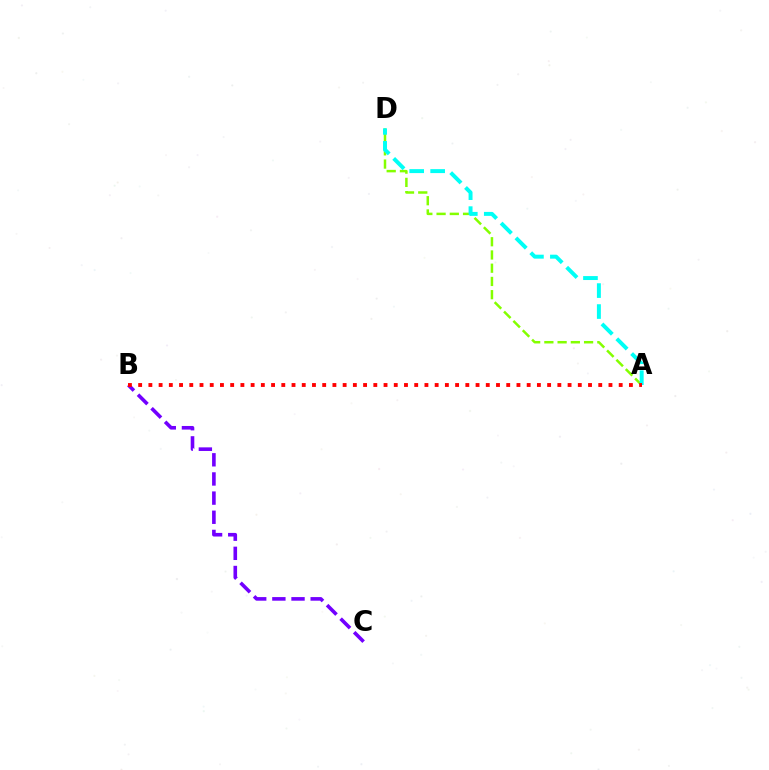{('A', 'D'): [{'color': '#84ff00', 'line_style': 'dashed', 'thickness': 1.8}, {'color': '#00fff6', 'line_style': 'dashed', 'thickness': 2.85}], ('B', 'C'): [{'color': '#7200ff', 'line_style': 'dashed', 'thickness': 2.6}], ('A', 'B'): [{'color': '#ff0000', 'line_style': 'dotted', 'thickness': 2.78}]}